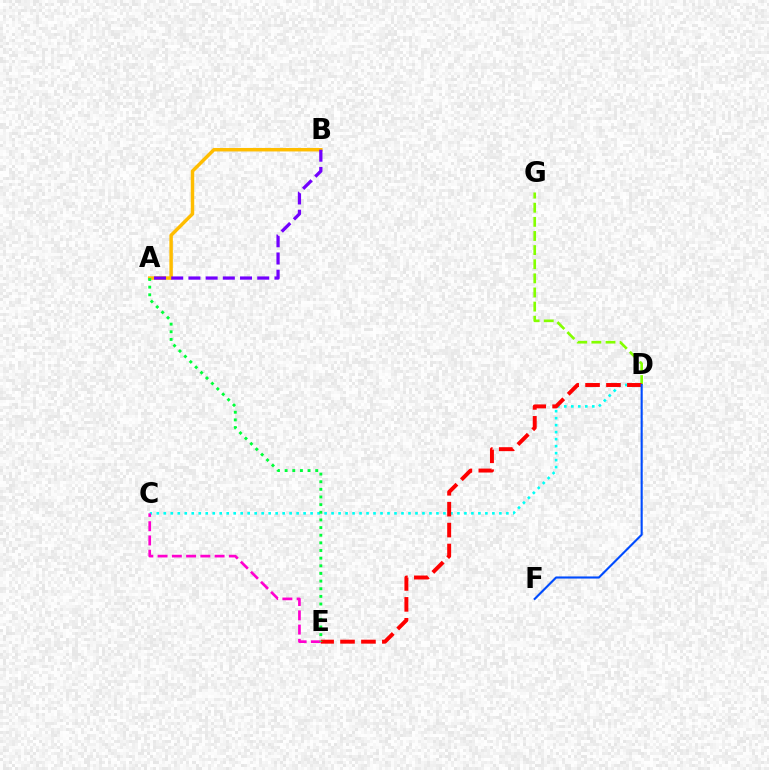{('D', 'G'): [{'color': '#84ff00', 'line_style': 'dashed', 'thickness': 1.92}], ('A', 'B'): [{'color': '#ffbd00', 'line_style': 'solid', 'thickness': 2.49}, {'color': '#7200ff', 'line_style': 'dashed', 'thickness': 2.34}], ('C', 'D'): [{'color': '#00fff6', 'line_style': 'dotted', 'thickness': 1.9}], ('D', 'E'): [{'color': '#ff0000', 'line_style': 'dashed', 'thickness': 2.84}], ('D', 'F'): [{'color': '#004bff', 'line_style': 'solid', 'thickness': 1.53}], ('C', 'E'): [{'color': '#ff00cf', 'line_style': 'dashed', 'thickness': 1.94}], ('A', 'E'): [{'color': '#00ff39', 'line_style': 'dotted', 'thickness': 2.08}]}